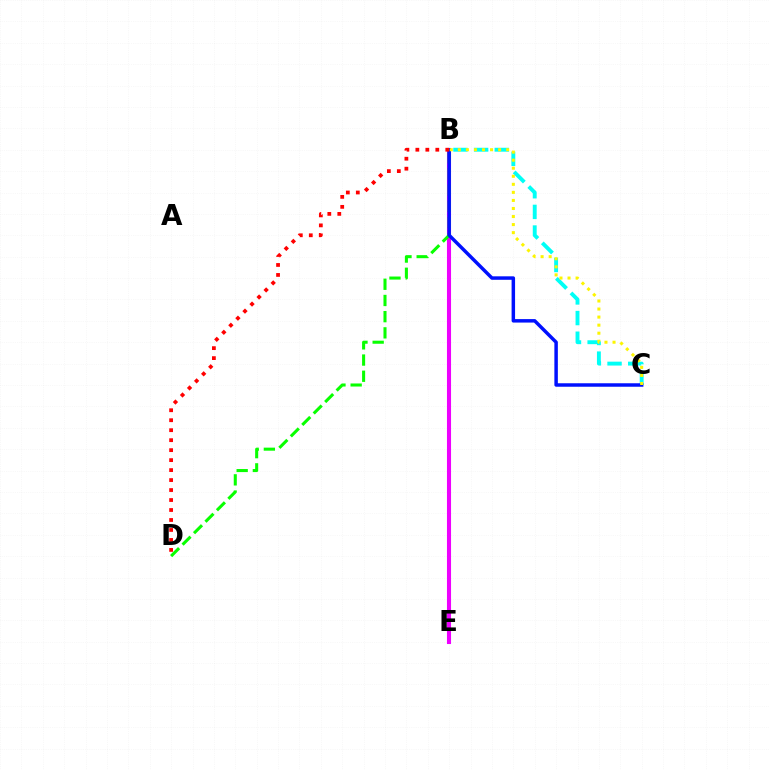{('B', 'C'): [{'color': '#00fff6', 'line_style': 'dashed', 'thickness': 2.81}, {'color': '#0010ff', 'line_style': 'solid', 'thickness': 2.5}, {'color': '#fcf500', 'line_style': 'dotted', 'thickness': 2.19}], ('B', 'E'): [{'color': '#ee00ff', 'line_style': 'solid', 'thickness': 2.94}], ('B', 'D'): [{'color': '#08ff00', 'line_style': 'dashed', 'thickness': 2.2}, {'color': '#ff0000', 'line_style': 'dotted', 'thickness': 2.71}]}